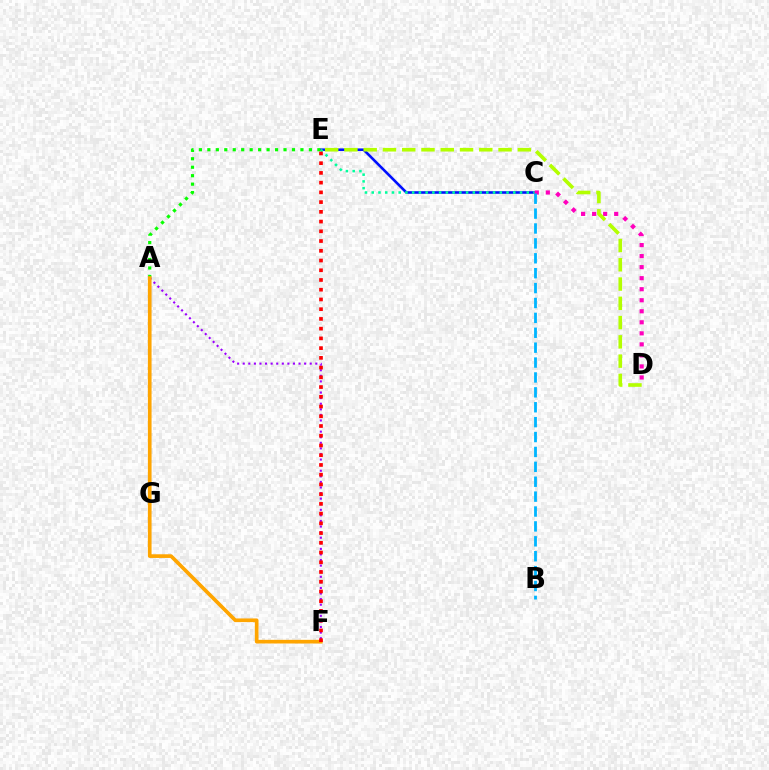{('C', 'E'): [{'color': '#0010ff', 'line_style': 'solid', 'thickness': 1.87}, {'color': '#00ff9d', 'line_style': 'dotted', 'thickness': 1.83}], ('A', 'E'): [{'color': '#08ff00', 'line_style': 'dotted', 'thickness': 2.3}], ('A', 'F'): [{'color': '#9b00ff', 'line_style': 'dotted', 'thickness': 1.52}, {'color': '#ffa500', 'line_style': 'solid', 'thickness': 2.64}], ('C', 'D'): [{'color': '#ff00bd', 'line_style': 'dotted', 'thickness': 3.0}], ('B', 'C'): [{'color': '#00b5ff', 'line_style': 'dashed', 'thickness': 2.02}], ('D', 'E'): [{'color': '#b3ff00', 'line_style': 'dashed', 'thickness': 2.62}], ('E', 'F'): [{'color': '#ff0000', 'line_style': 'dotted', 'thickness': 2.64}]}